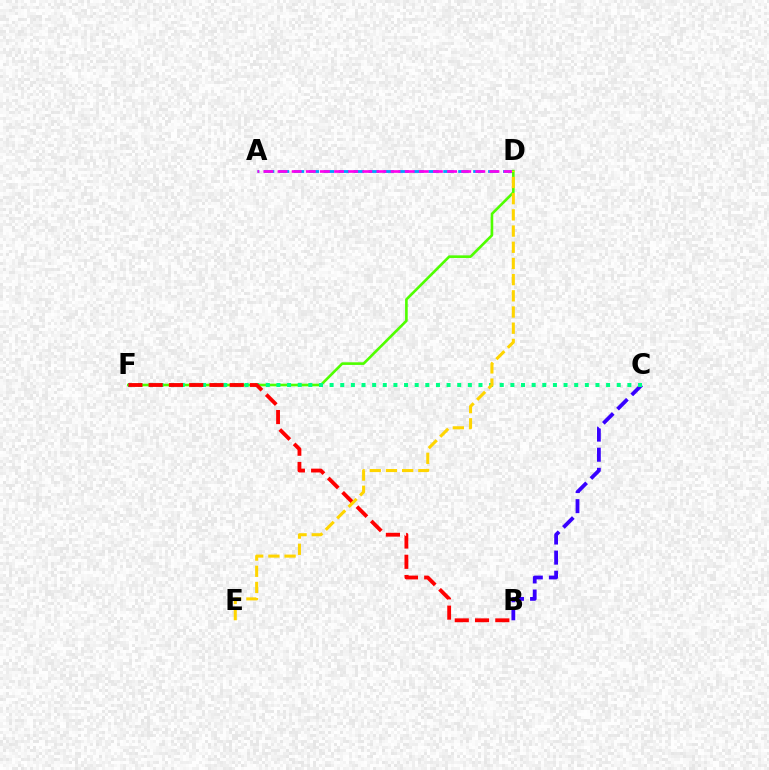{('A', 'D'): [{'color': '#009eff', 'line_style': 'dashed', 'thickness': 2.03}, {'color': '#ff00ed', 'line_style': 'dashed', 'thickness': 1.92}], ('D', 'F'): [{'color': '#4fff00', 'line_style': 'solid', 'thickness': 1.89}], ('B', 'C'): [{'color': '#3700ff', 'line_style': 'dashed', 'thickness': 2.73}], ('C', 'F'): [{'color': '#00ff86', 'line_style': 'dotted', 'thickness': 2.89}], ('B', 'F'): [{'color': '#ff0000', 'line_style': 'dashed', 'thickness': 2.75}], ('D', 'E'): [{'color': '#ffd500', 'line_style': 'dashed', 'thickness': 2.2}]}